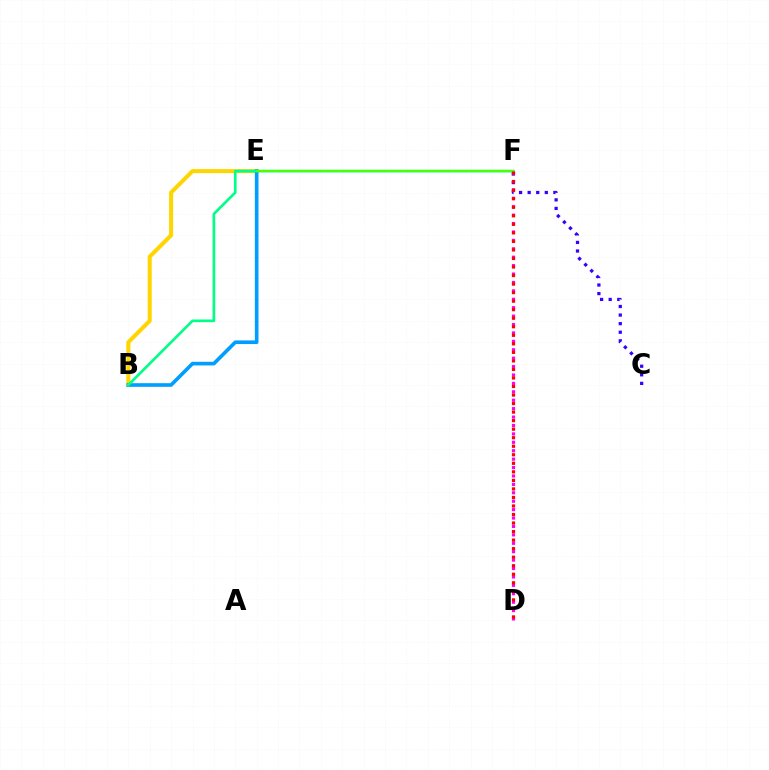{('C', 'F'): [{'color': '#3700ff', 'line_style': 'dotted', 'thickness': 2.33}], ('B', 'E'): [{'color': '#ffd500', 'line_style': 'solid', 'thickness': 2.9}, {'color': '#009eff', 'line_style': 'solid', 'thickness': 2.62}], ('B', 'F'): [{'color': '#00ff86', 'line_style': 'solid', 'thickness': 1.91}], ('D', 'F'): [{'color': '#ff00ed', 'line_style': 'dotted', 'thickness': 2.29}, {'color': '#ff0000', 'line_style': 'dotted', 'thickness': 2.32}], ('E', 'F'): [{'color': '#4fff00', 'line_style': 'solid', 'thickness': 1.54}]}